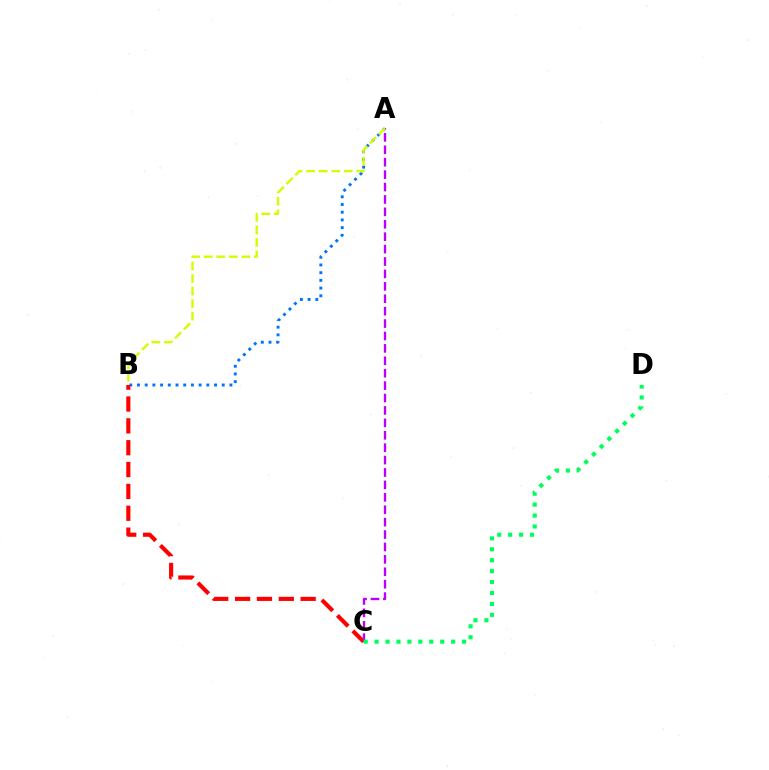{('A', 'B'): [{'color': '#0074ff', 'line_style': 'dotted', 'thickness': 2.09}, {'color': '#d1ff00', 'line_style': 'dashed', 'thickness': 1.7}], ('B', 'C'): [{'color': '#ff0000', 'line_style': 'dashed', 'thickness': 2.97}], ('A', 'C'): [{'color': '#b900ff', 'line_style': 'dashed', 'thickness': 1.69}], ('C', 'D'): [{'color': '#00ff5c', 'line_style': 'dotted', 'thickness': 2.97}]}